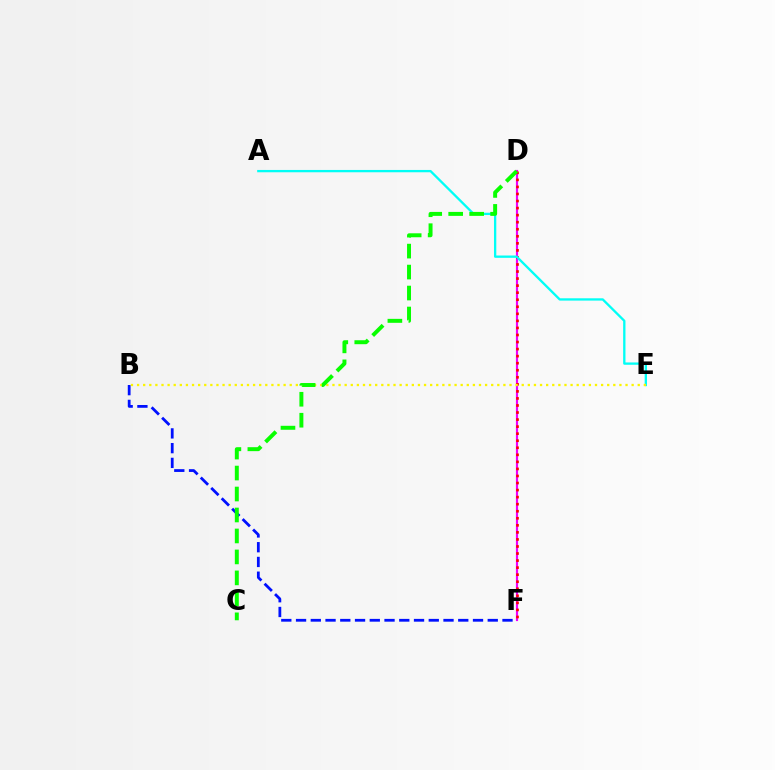{('D', 'F'): [{'color': '#ee00ff', 'line_style': 'solid', 'thickness': 1.56}, {'color': '#ff0000', 'line_style': 'dotted', 'thickness': 1.92}], ('B', 'F'): [{'color': '#0010ff', 'line_style': 'dashed', 'thickness': 2.0}], ('A', 'E'): [{'color': '#00fff6', 'line_style': 'solid', 'thickness': 1.66}], ('B', 'E'): [{'color': '#fcf500', 'line_style': 'dotted', 'thickness': 1.66}], ('C', 'D'): [{'color': '#08ff00', 'line_style': 'dashed', 'thickness': 2.85}]}